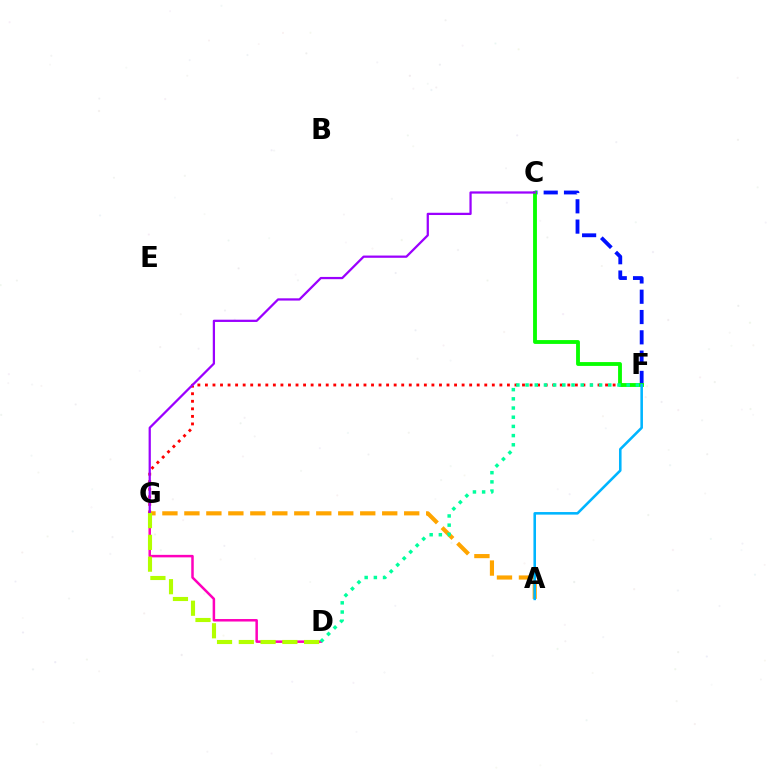{('D', 'G'): [{'color': '#ff00bd', 'line_style': 'solid', 'thickness': 1.8}, {'color': '#b3ff00', 'line_style': 'dashed', 'thickness': 2.96}], ('C', 'F'): [{'color': '#0010ff', 'line_style': 'dashed', 'thickness': 2.76}, {'color': '#08ff00', 'line_style': 'solid', 'thickness': 2.77}], ('F', 'G'): [{'color': '#ff0000', 'line_style': 'dotted', 'thickness': 2.05}], ('A', 'G'): [{'color': '#ffa500', 'line_style': 'dashed', 'thickness': 2.99}], ('D', 'F'): [{'color': '#00ff9d', 'line_style': 'dotted', 'thickness': 2.5}], ('A', 'F'): [{'color': '#00b5ff', 'line_style': 'solid', 'thickness': 1.85}], ('C', 'G'): [{'color': '#9b00ff', 'line_style': 'solid', 'thickness': 1.62}]}